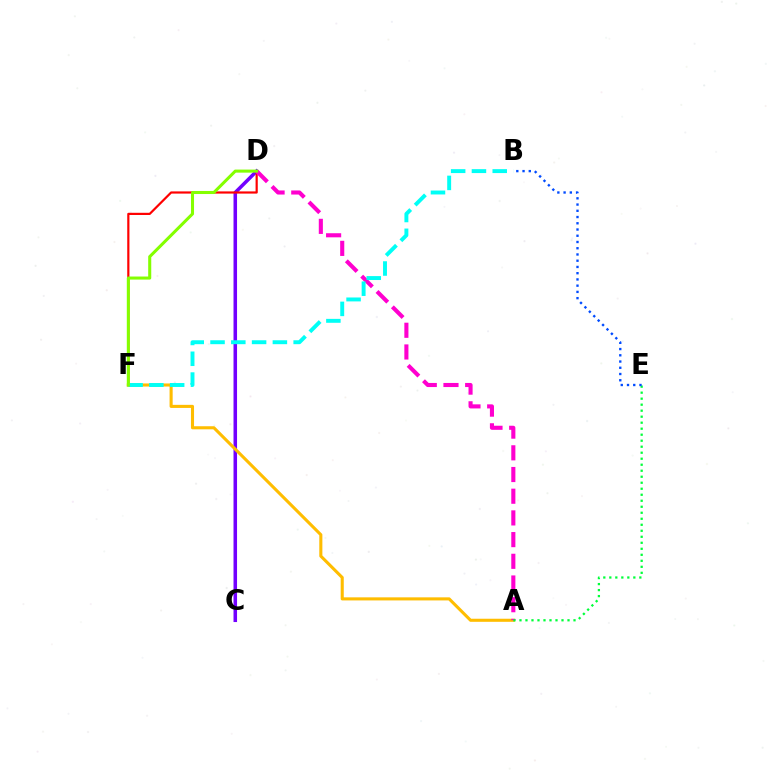{('C', 'D'): [{'color': '#7200ff', 'line_style': 'solid', 'thickness': 2.54}], ('A', 'F'): [{'color': '#ffbd00', 'line_style': 'solid', 'thickness': 2.22}], ('D', 'F'): [{'color': '#ff0000', 'line_style': 'solid', 'thickness': 1.58}, {'color': '#84ff00', 'line_style': 'solid', 'thickness': 2.2}], ('A', 'D'): [{'color': '#ff00cf', 'line_style': 'dashed', 'thickness': 2.95}], ('A', 'E'): [{'color': '#00ff39', 'line_style': 'dotted', 'thickness': 1.63}], ('B', 'F'): [{'color': '#00fff6', 'line_style': 'dashed', 'thickness': 2.82}], ('B', 'E'): [{'color': '#004bff', 'line_style': 'dotted', 'thickness': 1.7}]}